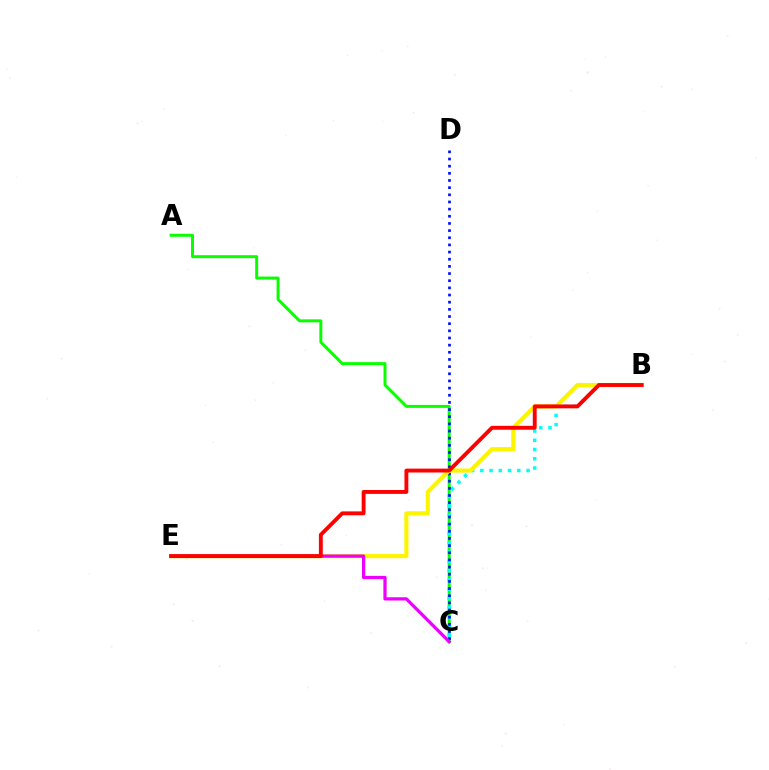{('A', 'C'): [{'color': '#08ff00', 'line_style': 'solid', 'thickness': 2.14}], ('B', 'C'): [{'color': '#00fff6', 'line_style': 'dotted', 'thickness': 2.51}], ('C', 'D'): [{'color': '#0010ff', 'line_style': 'dotted', 'thickness': 1.95}], ('B', 'E'): [{'color': '#fcf500', 'line_style': 'solid', 'thickness': 2.99}, {'color': '#ff0000', 'line_style': 'solid', 'thickness': 2.79}], ('C', 'E'): [{'color': '#ee00ff', 'line_style': 'solid', 'thickness': 2.34}]}